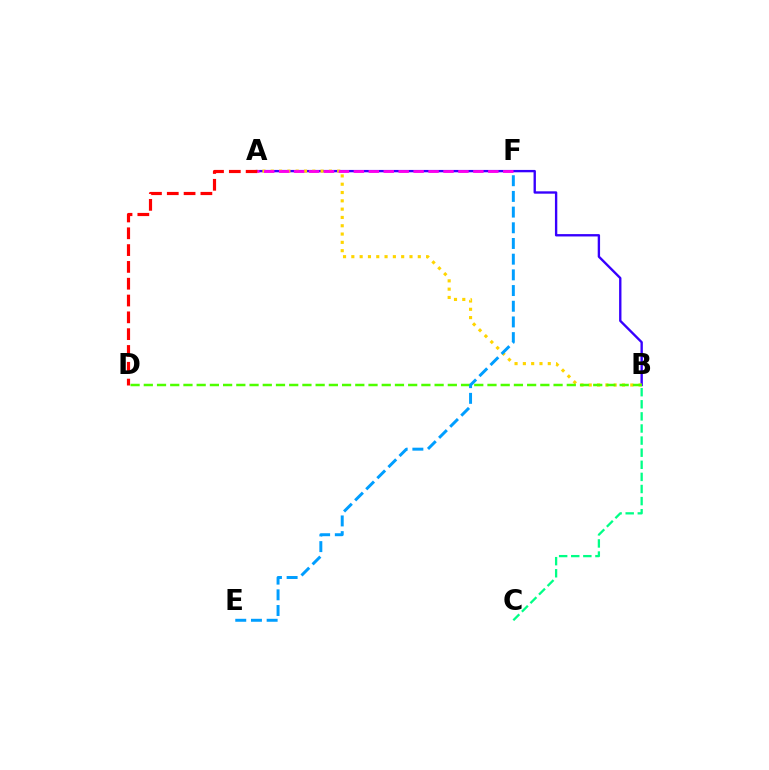{('A', 'B'): [{'color': '#3700ff', 'line_style': 'solid', 'thickness': 1.7}, {'color': '#ffd500', 'line_style': 'dotted', 'thickness': 2.26}], ('A', 'D'): [{'color': '#ff0000', 'line_style': 'dashed', 'thickness': 2.28}], ('B', 'C'): [{'color': '#00ff86', 'line_style': 'dashed', 'thickness': 1.64}], ('B', 'D'): [{'color': '#4fff00', 'line_style': 'dashed', 'thickness': 1.8}], ('A', 'F'): [{'color': '#ff00ed', 'line_style': 'dashed', 'thickness': 2.03}], ('E', 'F'): [{'color': '#009eff', 'line_style': 'dashed', 'thickness': 2.13}]}